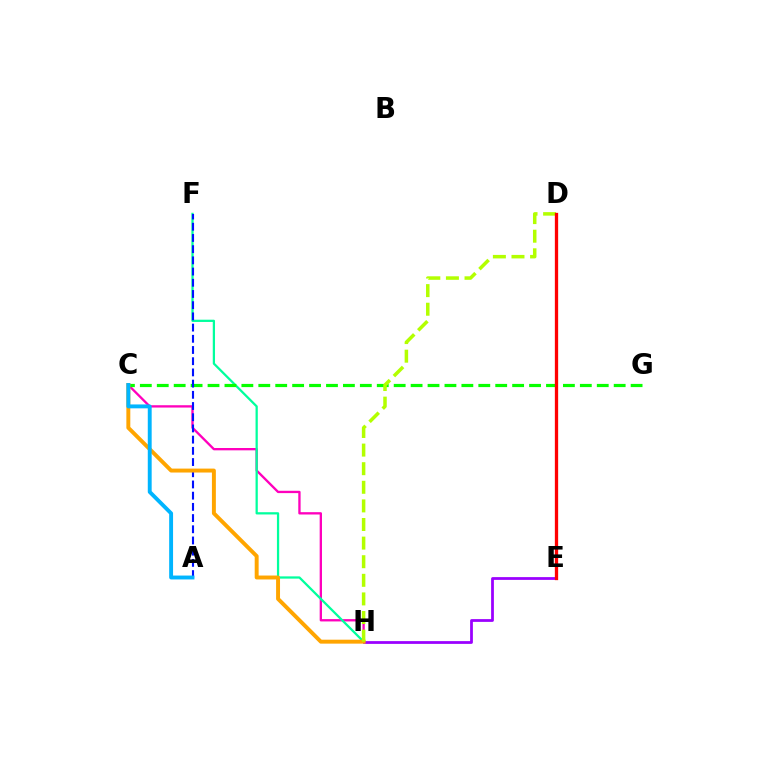{('C', 'H'): [{'color': '#ff00bd', 'line_style': 'solid', 'thickness': 1.68}, {'color': '#ffa500', 'line_style': 'solid', 'thickness': 2.83}], ('F', 'H'): [{'color': '#00ff9d', 'line_style': 'solid', 'thickness': 1.62}], ('C', 'G'): [{'color': '#08ff00', 'line_style': 'dashed', 'thickness': 2.3}], ('E', 'H'): [{'color': '#9b00ff', 'line_style': 'solid', 'thickness': 1.99}], ('A', 'F'): [{'color': '#0010ff', 'line_style': 'dashed', 'thickness': 1.52}], ('D', 'H'): [{'color': '#b3ff00', 'line_style': 'dashed', 'thickness': 2.53}], ('A', 'C'): [{'color': '#00b5ff', 'line_style': 'solid', 'thickness': 2.8}], ('D', 'E'): [{'color': '#ff0000', 'line_style': 'solid', 'thickness': 2.38}]}